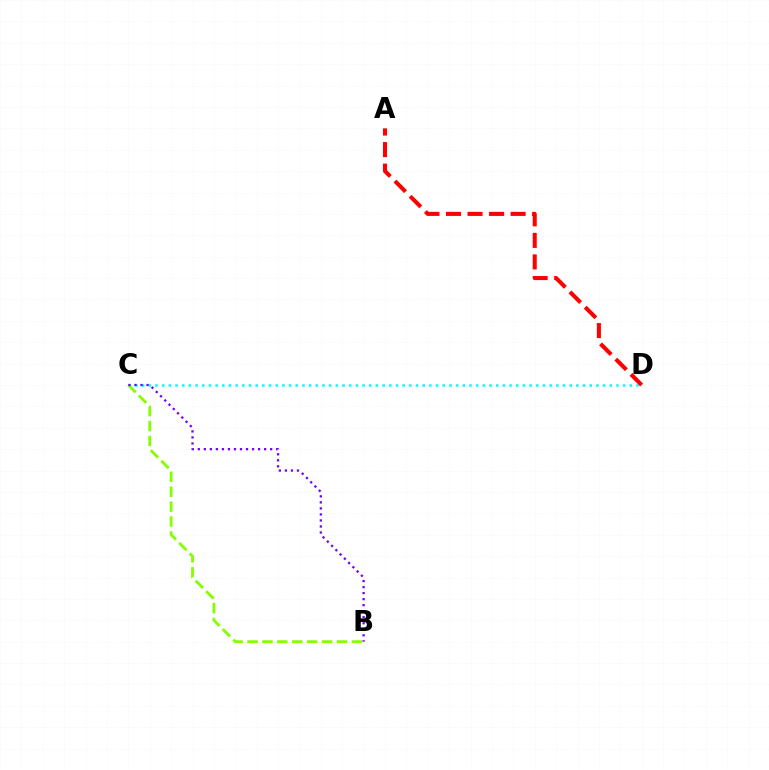{('C', 'D'): [{'color': '#00fff6', 'line_style': 'dotted', 'thickness': 1.82}], ('B', 'C'): [{'color': '#84ff00', 'line_style': 'dashed', 'thickness': 2.02}, {'color': '#7200ff', 'line_style': 'dotted', 'thickness': 1.64}], ('A', 'D'): [{'color': '#ff0000', 'line_style': 'dashed', 'thickness': 2.93}]}